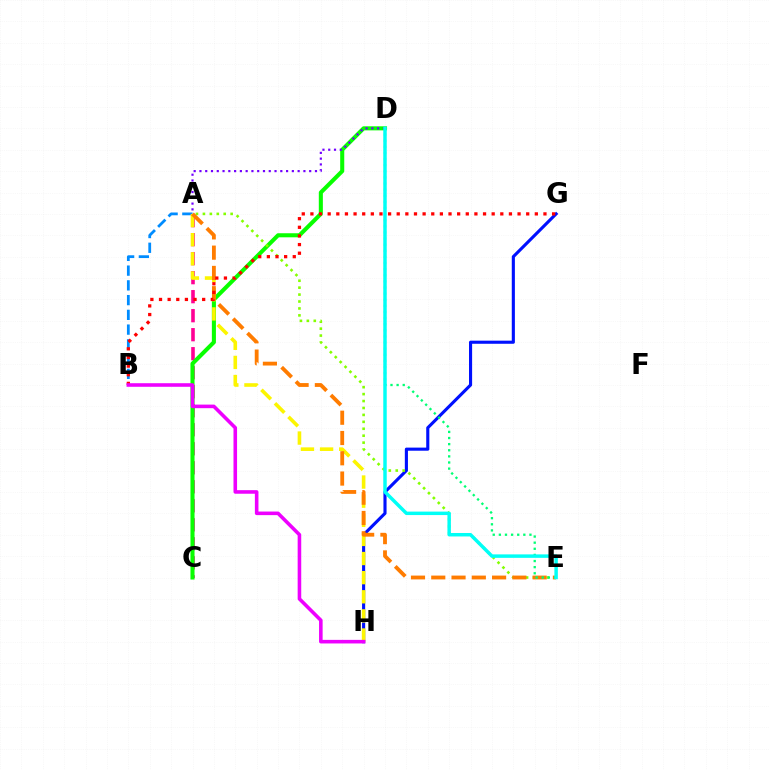{('A', 'C'): [{'color': '#ff0094', 'line_style': 'dashed', 'thickness': 2.58}], ('A', 'B'): [{'color': '#008cff', 'line_style': 'dashed', 'thickness': 2.0}], ('G', 'H'): [{'color': '#0010ff', 'line_style': 'solid', 'thickness': 2.24}], ('C', 'D'): [{'color': '#08ff00', 'line_style': 'solid', 'thickness': 2.93}], ('A', 'D'): [{'color': '#7200ff', 'line_style': 'dotted', 'thickness': 1.57}], ('A', 'E'): [{'color': '#84ff00', 'line_style': 'dotted', 'thickness': 1.88}, {'color': '#ff7c00', 'line_style': 'dashed', 'thickness': 2.75}], ('A', 'H'): [{'color': '#fcf500', 'line_style': 'dashed', 'thickness': 2.6}], ('B', 'G'): [{'color': '#ff0000', 'line_style': 'dotted', 'thickness': 2.35}], ('B', 'H'): [{'color': '#ee00ff', 'line_style': 'solid', 'thickness': 2.58}], ('D', 'E'): [{'color': '#00ff74', 'line_style': 'dotted', 'thickness': 1.66}, {'color': '#00fff6', 'line_style': 'solid', 'thickness': 2.49}]}